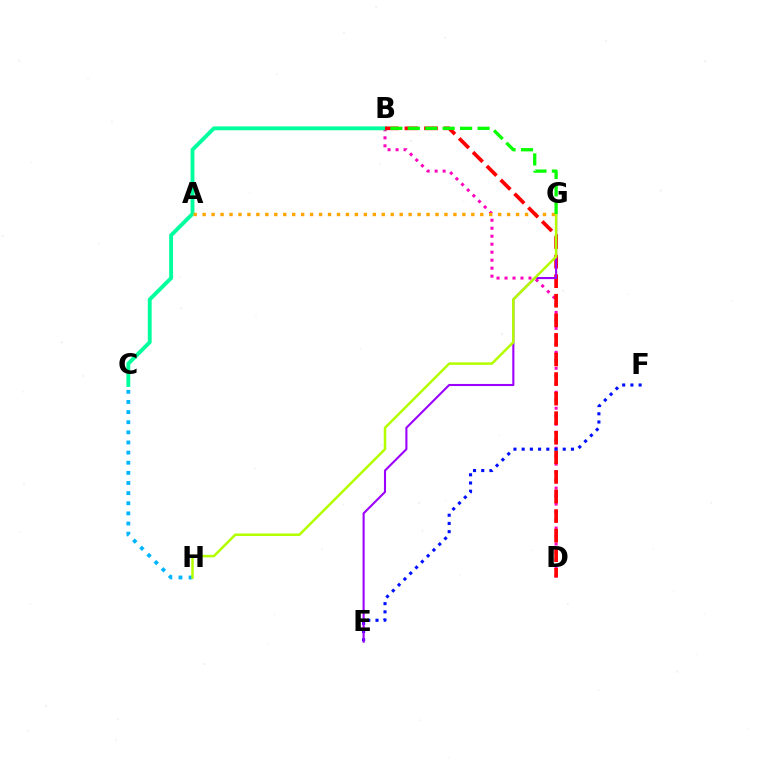{('C', 'H'): [{'color': '#00b5ff', 'line_style': 'dotted', 'thickness': 2.75}], ('B', 'D'): [{'color': '#ff00bd', 'line_style': 'dotted', 'thickness': 2.17}, {'color': '#ff0000', 'line_style': 'dashed', 'thickness': 2.66}], ('B', 'C'): [{'color': '#00ff9d', 'line_style': 'solid', 'thickness': 2.79}], ('A', 'G'): [{'color': '#ffa500', 'line_style': 'dotted', 'thickness': 2.43}], ('E', 'F'): [{'color': '#0010ff', 'line_style': 'dotted', 'thickness': 2.23}], ('E', 'G'): [{'color': '#9b00ff', 'line_style': 'solid', 'thickness': 1.51}], ('G', 'H'): [{'color': '#b3ff00', 'line_style': 'solid', 'thickness': 1.82}], ('B', 'G'): [{'color': '#08ff00', 'line_style': 'dashed', 'thickness': 2.37}]}